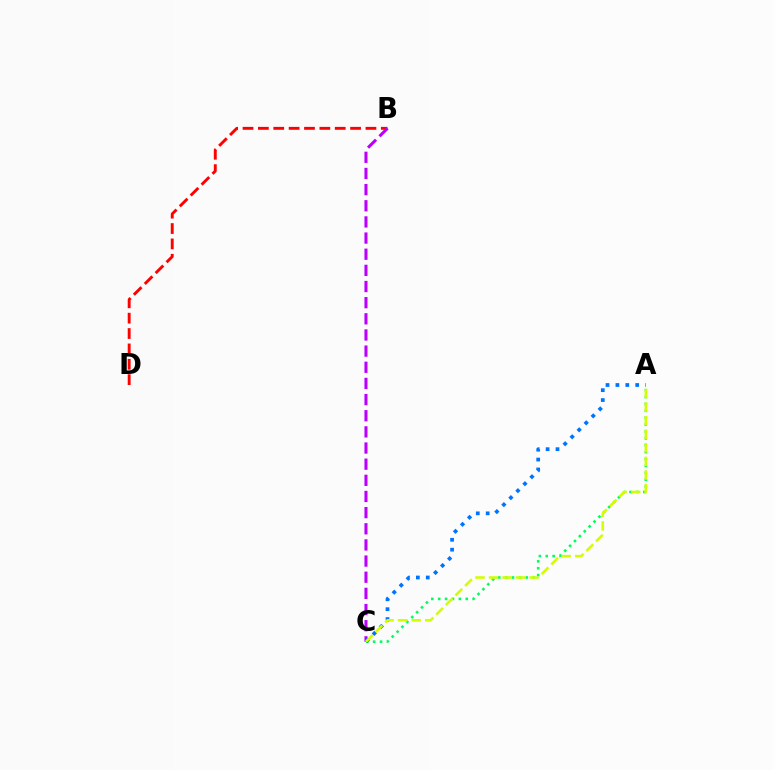{('A', 'C'): [{'color': '#00ff5c', 'line_style': 'dotted', 'thickness': 1.87}, {'color': '#0074ff', 'line_style': 'dotted', 'thickness': 2.69}, {'color': '#d1ff00', 'line_style': 'dashed', 'thickness': 1.84}], ('B', 'D'): [{'color': '#ff0000', 'line_style': 'dashed', 'thickness': 2.09}], ('B', 'C'): [{'color': '#b900ff', 'line_style': 'dashed', 'thickness': 2.19}]}